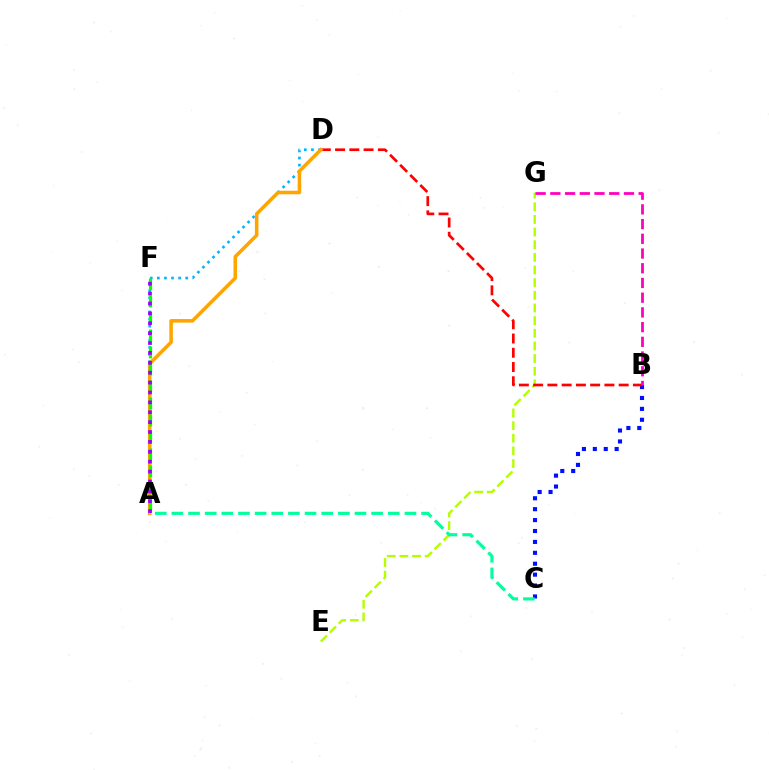{('A', 'D'): [{'color': '#00b5ff', 'line_style': 'dotted', 'thickness': 1.93}, {'color': '#ffa500', 'line_style': 'solid', 'thickness': 2.56}], ('E', 'G'): [{'color': '#b3ff00', 'line_style': 'dashed', 'thickness': 1.72}], ('B', 'C'): [{'color': '#0010ff', 'line_style': 'dotted', 'thickness': 2.96}], ('B', 'D'): [{'color': '#ff0000', 'line_style': 'dashed', 'thickness': 1.94}], ('B', 'G'): [{'color': '#ff00bd', 'line_style': 'dashed', 'thickness': 2.0}], ('A', 'F'): [{'color': '#08ff00', 'line_style': 'dashed', 'thickness': 2.31}, {'color': '#9b00ff', 'line_style': 'dotted', 'thickness': 2.69}], ('A', 'C'): [{'color': '#00ff9d', 'line_style': 'dashed', 'thickness': 2.26}]}